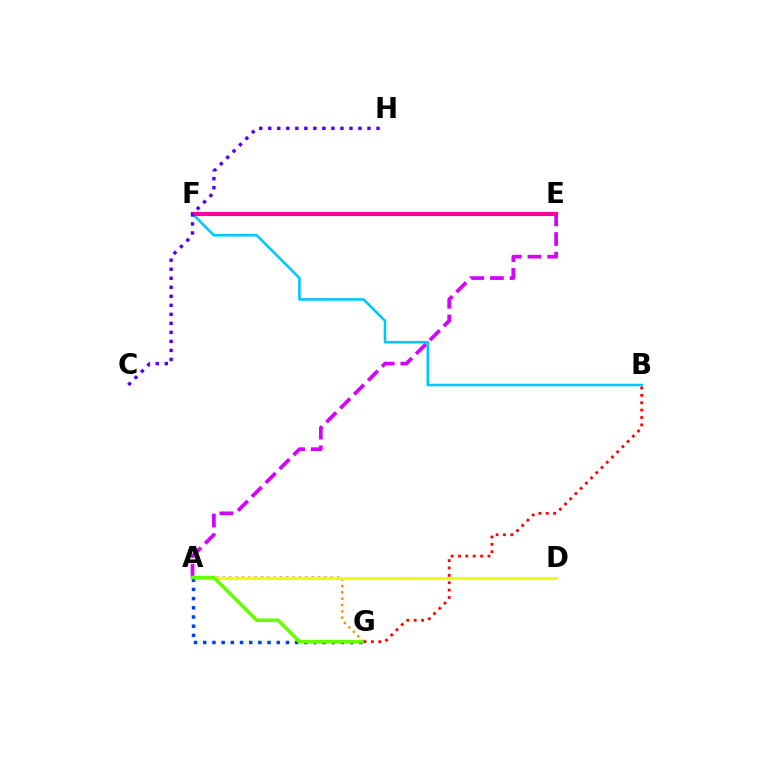{('A', 'G'): [{'color': '#ff8800', 'line_style': 'dotted', 'thickness': 1.72}, {'color': '#003fff', 'line_style': 'dotted', 'thickness': 2.5}, {'color': '#66ff00', 'line_style': 'solid', 'thickness': 2.58}], ('A', 'D'): [{'color': '#00ff27', 'line_style': 'dotted', 'thickness': 2.3}, {'color': '#eeff00', 'line_style': 'solid', 'thickness': 2.16}], ('B', 'F'): [{'color': '#00c7ff', 'line_style': 'solid', 'thickness': 1.87}], ('E', 'F'): [{'color': '#00ffaf', 'line_style': 'dotted', 'thickness': 1.64}, {'color': '#ff00a0', 'line_style': 'solid', 'thickness': 3.0}], ('A', 'E'): [{'color': '#d600ff', 'line_style': 'dashed', 'thickness': 2.67}], ('C', 'H'): [{'color': '#4f00ff', 'line_style': 'dotted', 'thickness': 2.45}], ('B', 'G'): [{'color': '#ff0000', 'line_style': 'dotted', 'thickness': 2.0}]}